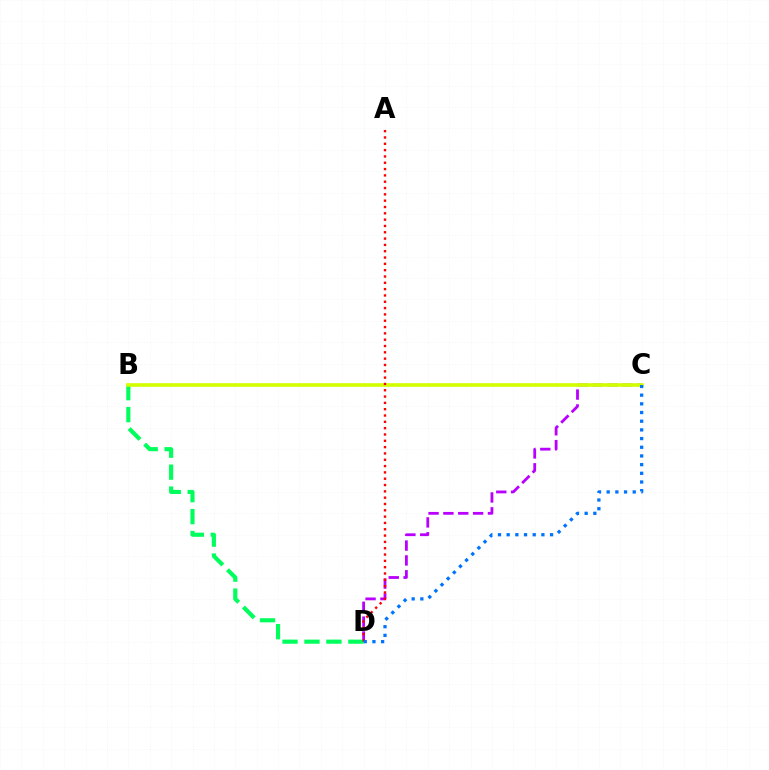{('C', 'D'): [{'color': '#b900ff', 'line_style': 'dashed', 'thickness': 2.02}, {'color': '#0074ff', 'line_style': 'dotted', 'thickness': 2.36}], ('B', 'D'): [{'color': '#00ff5c', 'line_style': 'dashed', 'thickness': 2.98}], ('B', 'C'): [{'color': '#d1ff00', 'line_style': 'solid', 'thickness': 2.62}], ('A', 'D'): [{'color': '#ff0000', 'line_style': 'dotted', 'thickness': 1.72}]}